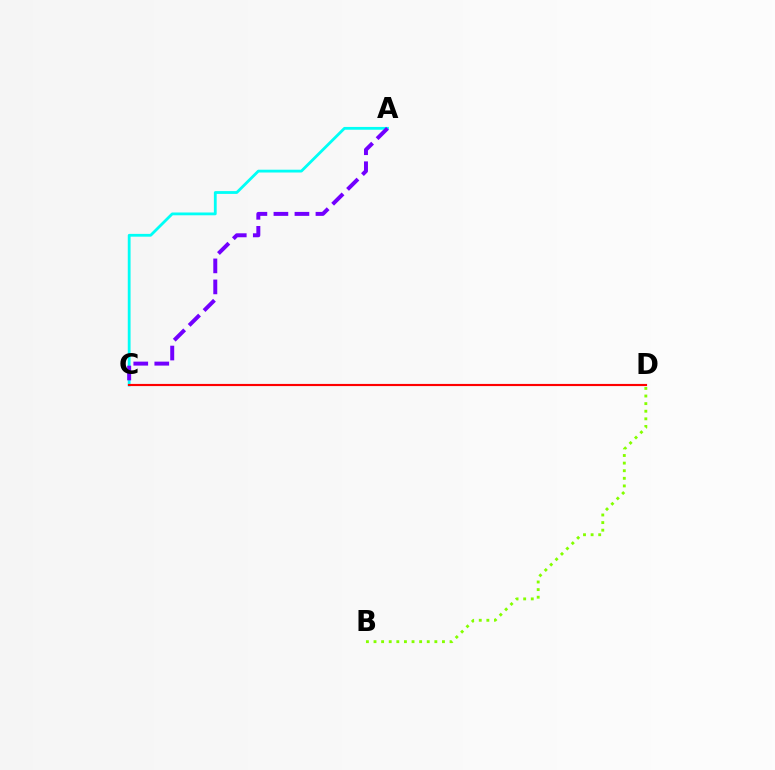{('A', 'C'): [{'color': '#00fff6', 'line_style': 'solid', 'thickness': 2.02}, {'color': '#7200ff', 'line_style': 'dashed', 'thickness': 2.85}], ('B', 'D'): [{'color': '#84ff00', 'line_style': 'dotted', 'thickness': 2.07}], ('C', 'D'): [{'color': '#ff0000', 'line_style': 'solid', 'thickness': 1.55}]}